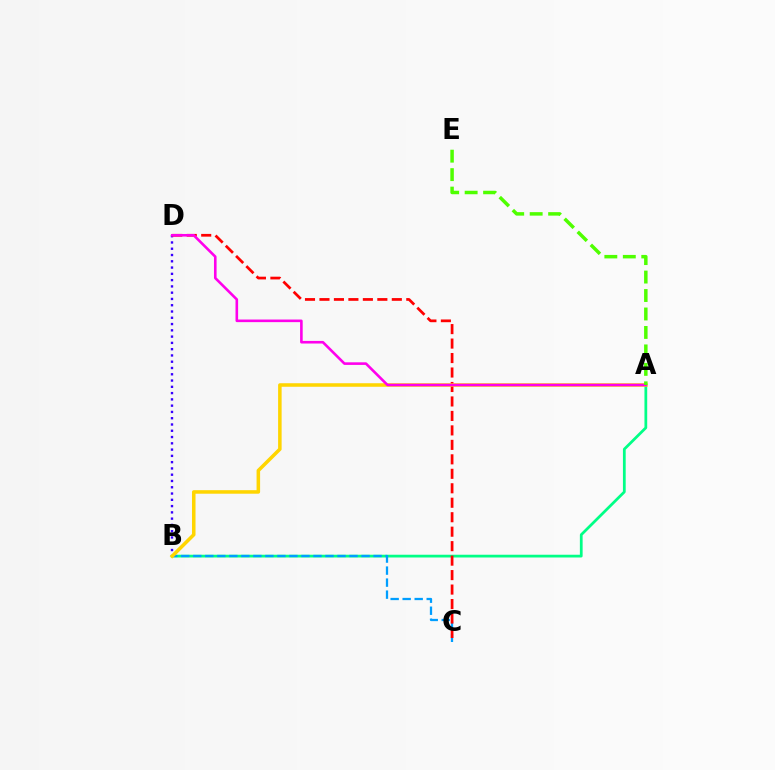{('A', 'B'): [{'color': '#00ff86', 'line_style': 'solid', 'thickness': 1.98}, {'color': '#ffd500', 'line_style': 'solid', 'thickness': 2.54}], ('B', 'C'): [{'color': '#009eff', 'line_style': 'dashed', 'thickness': 1.63}], ('B', 'D'): [{'color': '#3700ff', 'line_style': 'dotted', 'thickness': 1.71}], ('C', 'D'): [{'color': '#ff0000', 'line_style': 'dashed', 'thickness': 1.97}], ('A', 'D'): [{'color': '#ff00ed', 'line_style': 'solid', 'thickness': 1.87}], ('A', 'E'): [{'color': '#4fff00', 'line_style': 'dashed', 'thickness': 2.51}]}